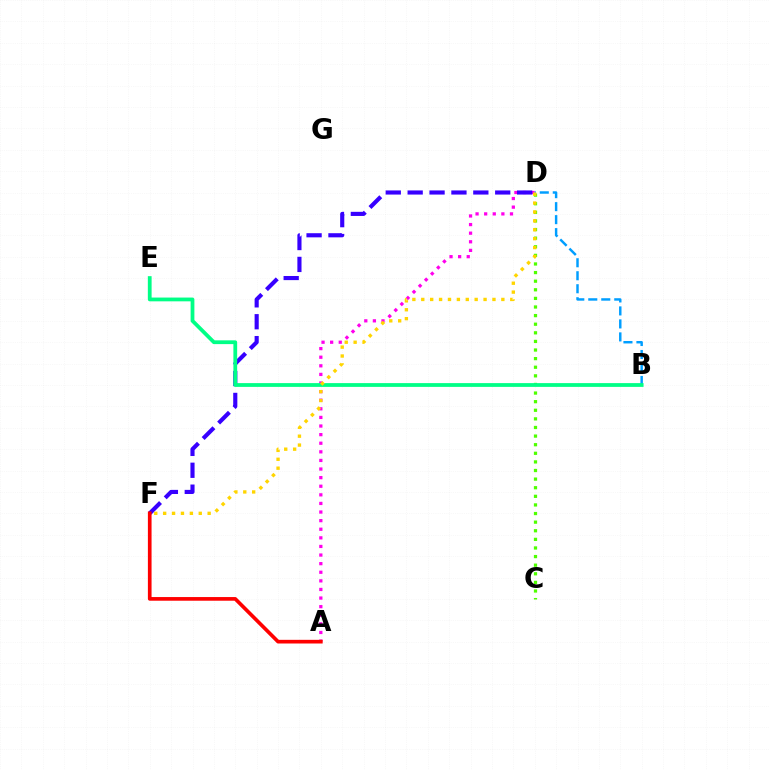{('A', 'D'): [{'color': '#ff00ed', 'line_style': 'dotted', 'thickness': 2.34}], ('B', 'D'): [{'color': '#009eff', 'line_style': 'dashed', 'thickness': 1.76}], ('D', 'F'): [{'color': '#3700ff', 'line_style': 'dashed', 'thickness': 2.97}, {'color': '#ffd500', 'line_style': 'dotted', 'thickness': 2.42}], ('A', 'F'): [{'color': '#ff0000', 'line_style': 'solid', 'thickness': 2.64}], ('C', 'D'): [{'color': '#4fff00', 'line_style': 'dotted', 'thickness': 2.34}], ('B', 'E'): [{'color': '#00ff86', 'line_style': 'solid', 'thickness': 2.72}]}